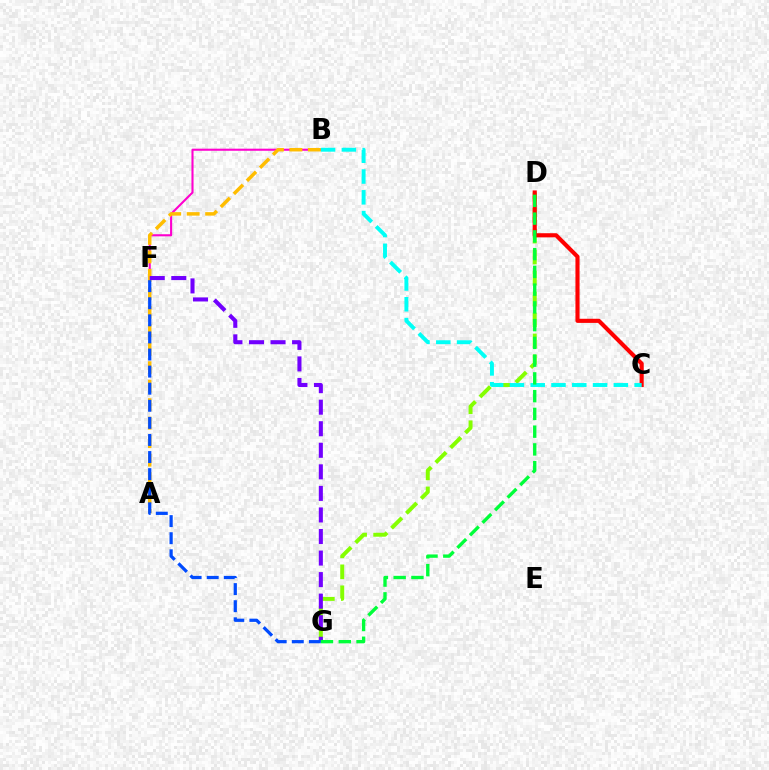{('B', 'F'): [{'color': '#ff00cf', 'line_style': 'solid', 'thickness': 1.51}], ('D', 'G'): [{'color': '#84ff00', 'line_style': 'dashed', 'thickness': 2.85}, {'color': '#00ff39', 'line_style': 'dashed', 'thickness': 2.41}], ('A', 'B'): [{'color': '#ffbd00', 'line_style': 'dashed', 'thickness': 2.51}], ('C', 'D'): [{'color': '#ff0000', 'line_style': 'solid', 'thickness': 2.96}], ('F', 'G'): [{'color': '#7200ff', 'line_style': 'dashed', 'thickness': 2.93}, {'color': '#004bff', 'line_style': 'dashed', 'thickness': 2.32}], ('B', 'C'): [{'color': '#00fff6', 'line_style': 'dashed', 'thickness': 2.82}]}